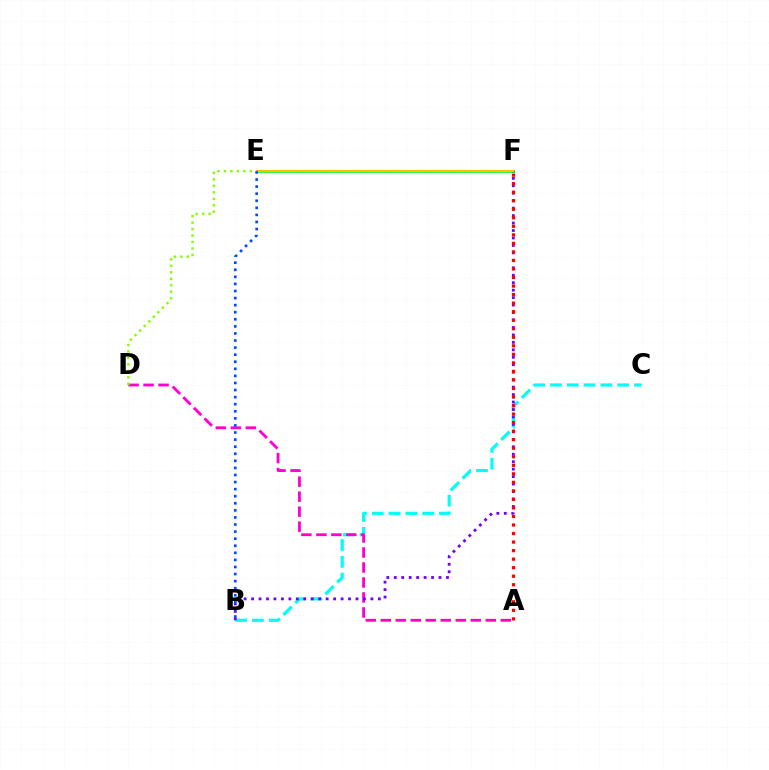{('B', 'C'): [{'color': '#00fff6', 'line_style': 'dashed', 'thickness': 2.28}], ('E', 'F'): [{'color': '#00ff39', 'line_style': 'solid', 'thickness': 2.0}, {'color': '#ffbd00', 'line_style': 'solid', 'thickness': 1.58}], ('A', 'D'): [{'color': '#ff00cf', 'line_style': 'dashed', 'thickness': 2.04}], ('B', 'F'): [{'color': '#7200ff', 'line_style': 'dotted', 'thickness': 2.03}], ('A', 'F'): [{'color': '#ff0000', 'line_style': 'dotted', 'thickness': 2.32}], ('D', 'E'): [{'color': '#84ff00', 'line_style': 'dotted', 'thickness': 1.76}], ('B', 'E'): [{'color': '#004bff', 'line_style': 'dotted', 'thickness': 1.92}]}